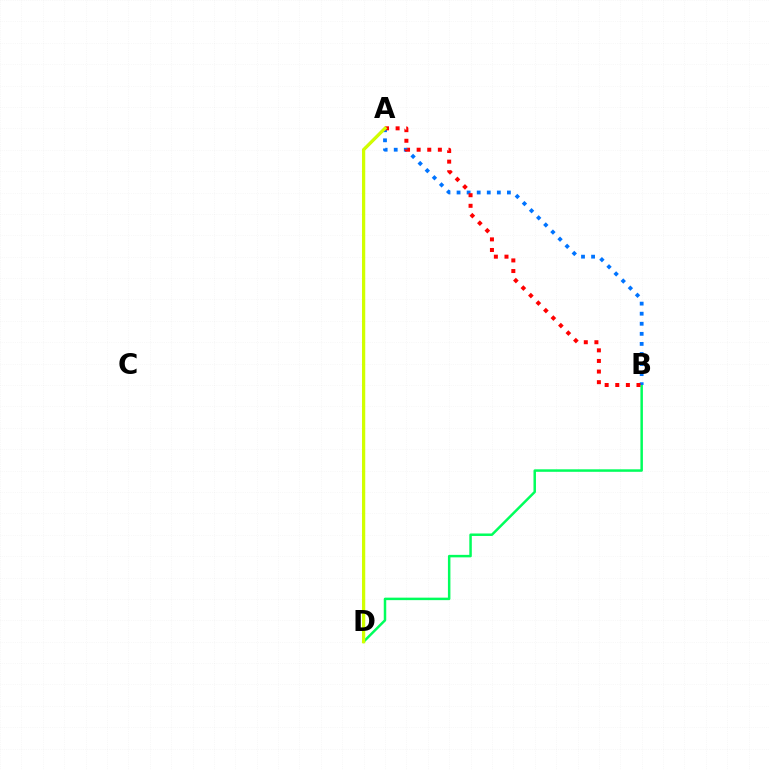{('B', 'D'): [{'color': '#00ff5c', 'line_style': 'solid', 'thickness': 1.79}], ('A', 'B'): [{'color': '#0074ff', 'line_style': 'dotted', 'thickness': 2.74}, {'color': '#ff0000', 'line_style': 'dotted', 'thickness': 2.88}], ('A', 'D'): [{'color': '#b900ff', 'line_style': 'solid', 'thickness': 1.72}, {'color': '#d1ff00', 'line_style': 'solid', 'thickness': 2.34}]}